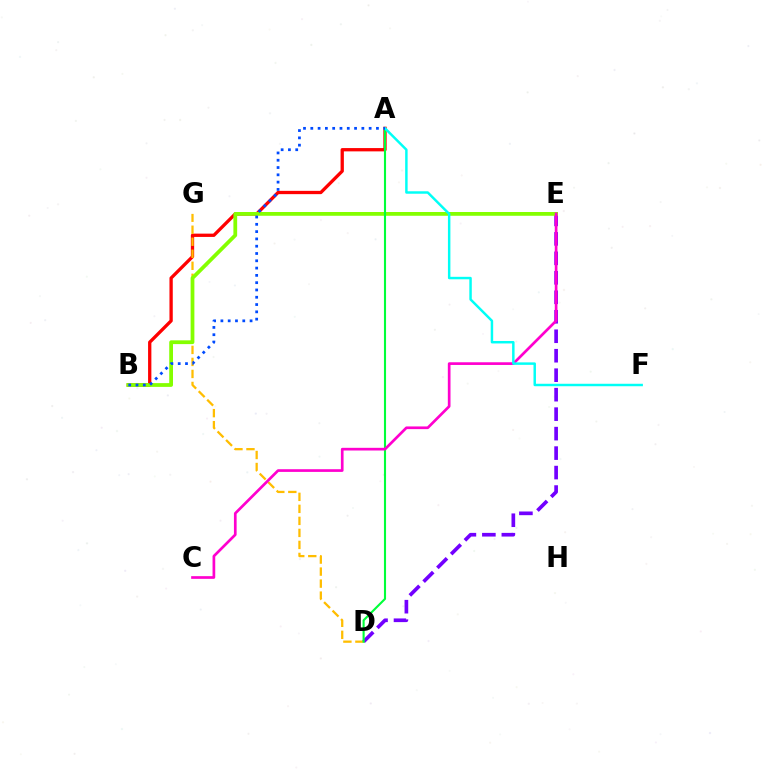{('A', 'B'): [{'color': '#ff0000', 'line_style': 'solid', 'thickness': 2.38}, {'color': '#004bff', 'line_style': 'dotted', 'thickness': 1.98}], ('D', 'G'): [{'color': '#ffbd00', 'line_style': 'dashed', 'thickness': 1.63}], ('D', 'E'): [{'color': '#7200ff', 'line_style': 'dashed', 'thickness': 2.65}], ('B', 'E'): [{'color': '#84ff00', 'line_style': 'solid', 'thickness': 2.71}], ('A', 'D'): [{'color': '#00ff39', 'line_style': 'solid', 'thickness': 1.52}], ('C', 'E'): [{'color': '#ff00cf', 'line_style': 'solid', 'thickness': 1.94}], ('A', 'F'): [{'color': '#00fff6', 'line_style': 'solid', 'thickness': 1.77}]}